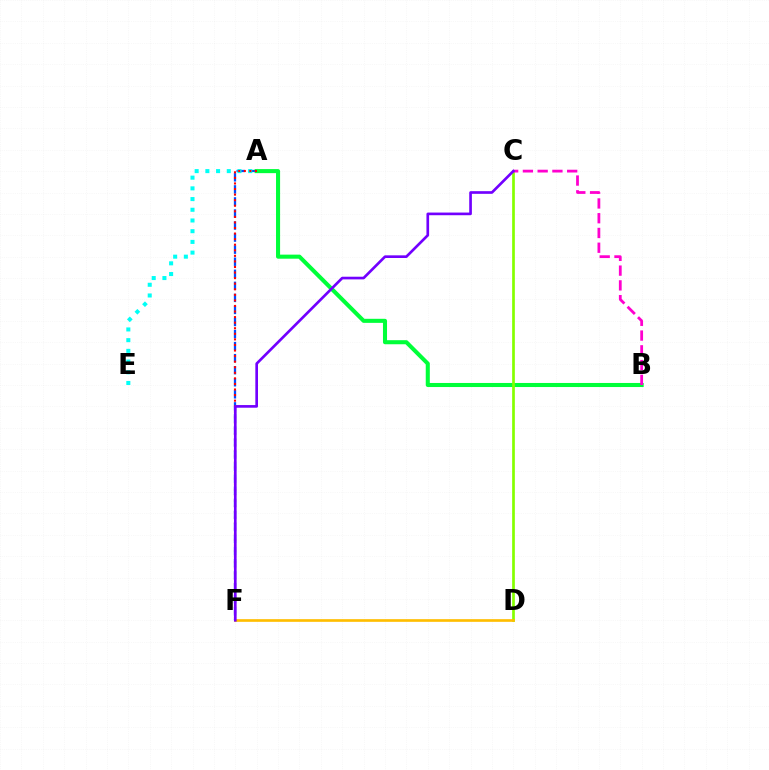{('A', 'F'): [{'color': '#004bff', 'line_style': 'dashed', 'thickness': 1.64}, {'color': '#ff0000', 'line_style': 'dotted', 'thickness': 1.51}], ('A', 'E'): [{'color': '#00fff6', 'line_style': 'dotted', 'thickness': 2.91}], ('A', 'B'): [{'color': '#00ff39', 'line_style': 'solid', 'thickness': 2.92}], ('C', 'D'): [{'color': '#84ff00', 'line_style': 'solid', 'thickness': 1.95}], ('B', 'C'): [{'color': '#ff00cf', 'line_style': 'dashed', 'thickness': 2.01}], ('D', 'F'): [{'color': '#ffbd00', 'line_style': 'solid', 'thickness': 1.92}], ('C', 'F'): [{'color': '#7200ff', 'line_style': 'solid', 'thickness': 1.92}]}